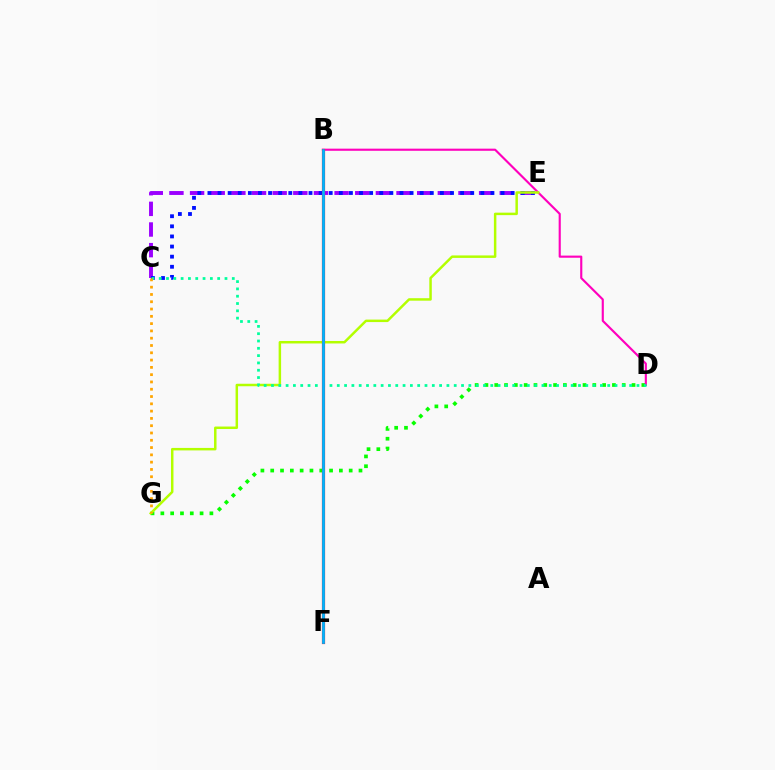{('C', 'E'): [{'color': '#9b00ff', 'line_style': 'dashed', 'thickness': 2.8}, {'color': '#0010ff', 'line_style': 'dotted', 'thickness': 2.75}], ('D', 'G'): [{'color': '#08ff00', 'line_style': 'dotted', 'thickness': 2.66}], ('B', 'D'): [{'color': '#ff00bd', 'line_style': 'solid', 'thickness': 1.54}], ('E', 'G'): [{'color': '#b3ff00', 'line_style': 'solid', 'thickness': 1.79}], ('C', 'D'): [{'color': '#00ff9d', 'line_style': 'dotted', 'thickness': 1.99}], ('C', 'G'): [{'color': '#ffa500', 'line_style': 'dotted', 'thickness': 1.98}], ('B', 'F'): [{'color': '#ff0000', 'line_style': 'solid', 'thickness': 2.29}, {'color': '#00b5ff', 'line_style': 'solid', 'thickness': 1.97}]}